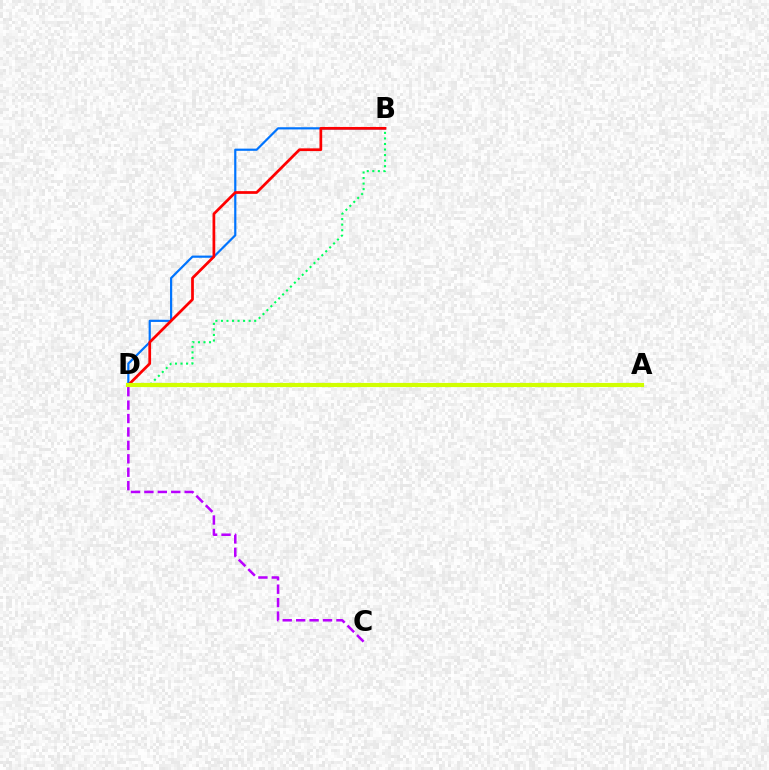{('B', 'D'): [{'color': '#0074ff', 'line_style': 'solid', 'thickness': 1.58}, {'color': '#00ff5c', 'line_style': 'dotted', 'thickness': 1.51}, {'color': '#ff0000', 'line_style': 'solid', 'thickness': 1.97}], ('C', 'D'): [{'color': '#b900ff', 'line_style': 'dashed', 'thickness': 1.82}], ('A', 'D'): [{'color': '#d1ff00', 'line_style': 'solid', 'thickness': 3.0}]}